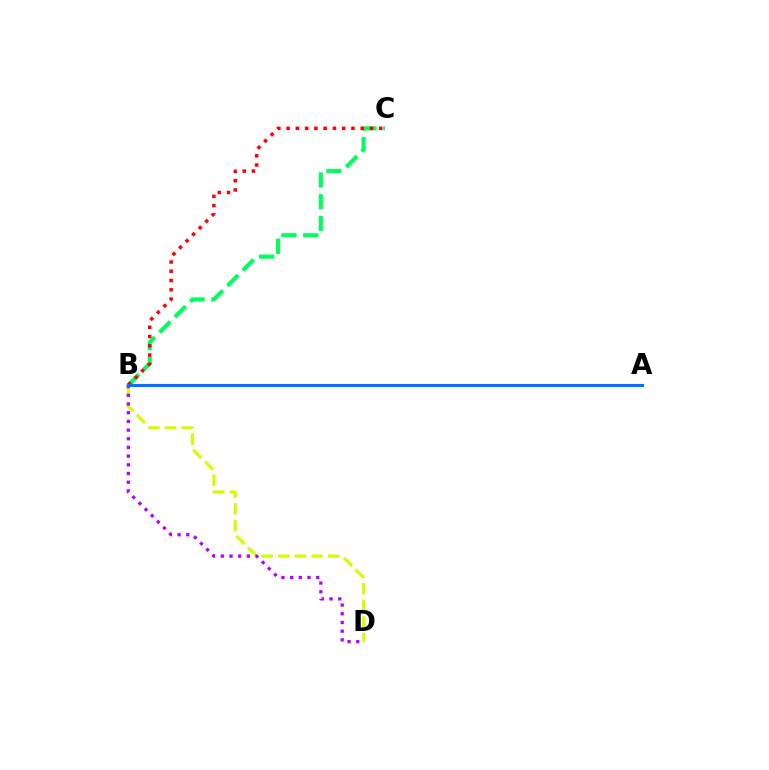{('B', 'D'): [{'color': '#d1ff00', 'line_style': 'dashed', 'thickness': 2.26}, {'color': '#b900ff', 'line_style': 'dotted', 'thickness': 2.36}], ('B', 'C'): [{'color': '#00ff5c', 'line_style': 'dashed', 'thickness': 2.96}, {'color': '#ff0000', 'line_style': 'dotted', 'thickness': 2.52}], ('A', 'B'): [{'color': '#0074ff', 'line_style': 'solid', 'thickness': 2.26}]}